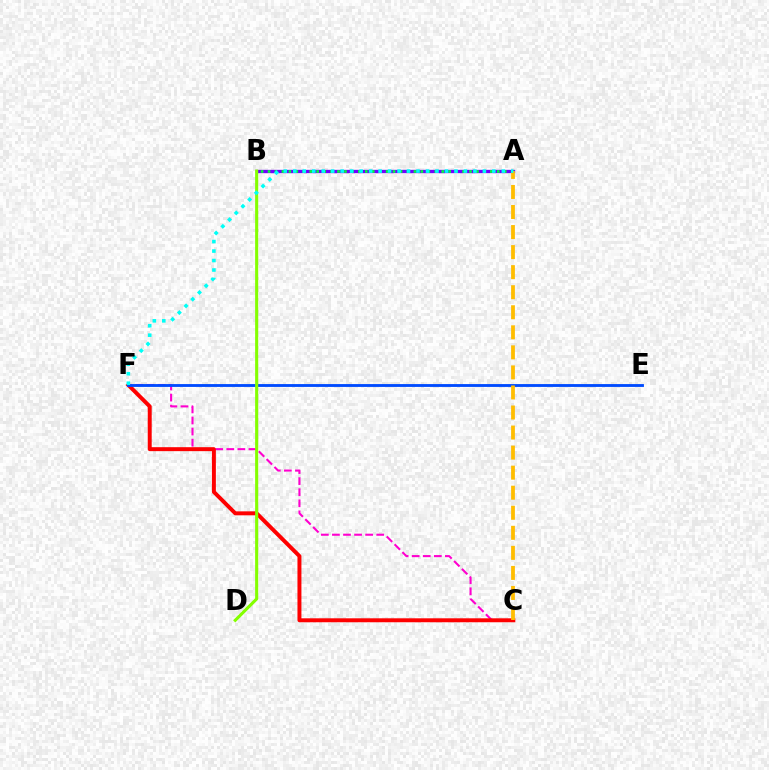{('C', 'F'): [{'color': '#ff00cf', 'line_style': 'dashed', 'thickness': 1.5}, {'color': '#ff0000', 'line_style': 'solid', 'thickness': 2.85}], ('E', 'F'): [{'color': '#004bff', 'line_style': 'solid', 'thickness': 2.05}], ('A', 'B'): [{'color': '#7200ff', 'line_style': 'solid', 'thickness': 2.4}, {'color': '#00ff39', 'line_style': 'dotted', 'thickness': 1.89}], ('B', 'D'): [{'color': '#84ff00', 'line_style': 'solid', 'thickness': 2.23}], ('A', 'C'): [{'color': '#ffbd00', 'line_style': 'dashed', 'thickness': 2.72}], ('A', 'F'): [{'color': '#00fff6', 'line_style': 'dotted', 'thickness': 2.58}]}